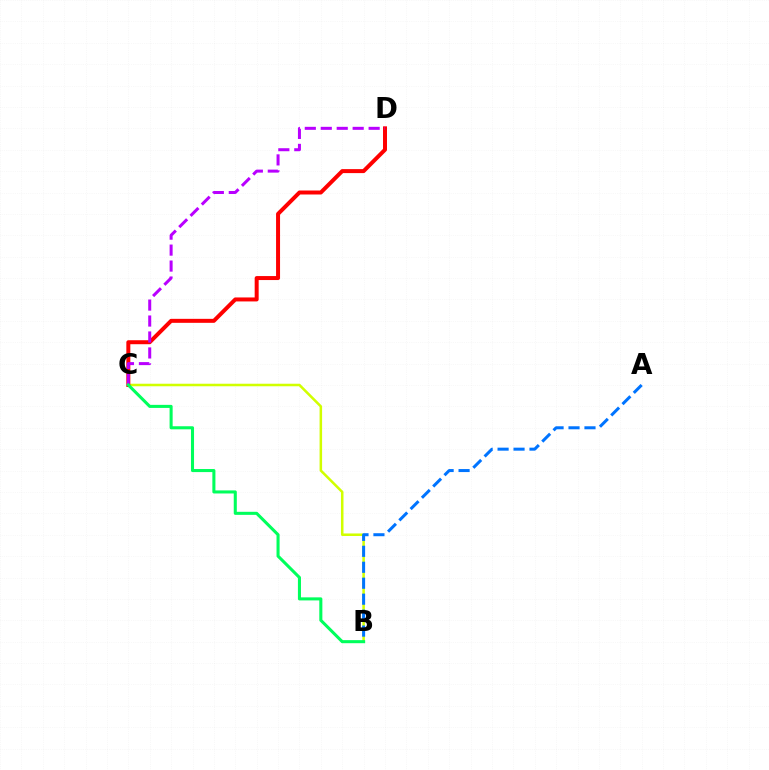{('B', 'C'): [{'color': '#d1ff00', 'line_style': 'solid', 'thickness': 1.82}, {'color': '#00ff5c', 'line_style': 'solid', 'thickness': 2.2}], ('C', 'D'): [{'color': '#ff0000', 'line_style': 'solid', 'thickness': 2.87}, {'color': '#b900ff', 'line_style': 'dashed', 'thickness': 2.17}], ('A', 'B'): [{'color': '#0074ff', 'line_style': 'dashed', 'thickness': 2.17}]}